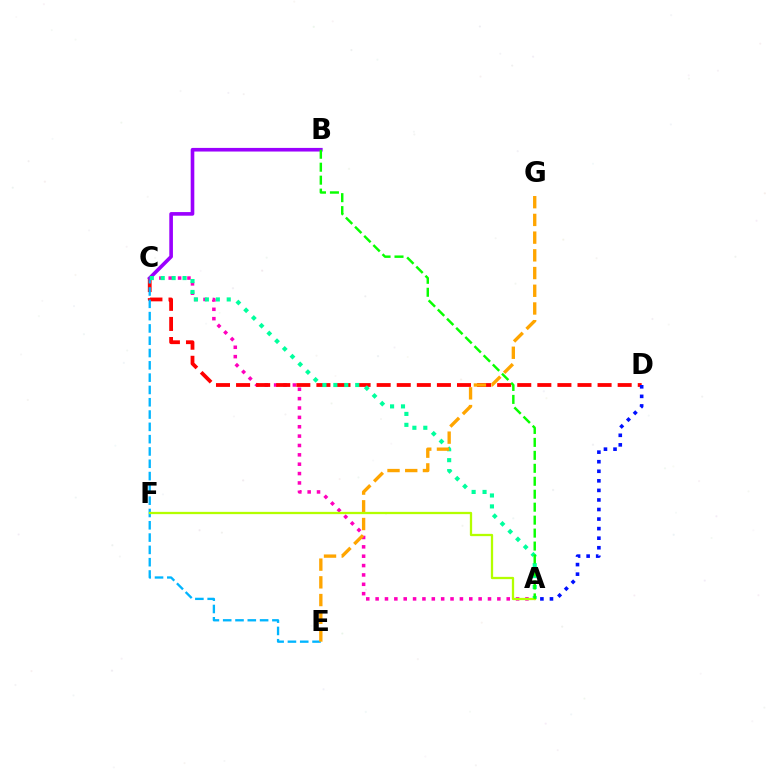{('A', 'C'): [{'color': '#ff00bd', 'line_style': 'dotted', 'thickness': 2.54}, {'color': '#00ff9d', 'line_style': 'dotted', 'thickness': 2.97}], ('C', 'D'): [{'color': '#ff0000', 'line_style': 'dashed', 'thickness': 2.73}], ('C', 'E'): [{'color': '#00b5ff', 'line_style': 'dashed', 'thickness': 1.67}], ('A', 'D'): [{'color': '#0010ff', 'line_style': 'dotted', 'thickness': 2.6}], ('B', 'C'): [{'color': '#9b00ff', 'line_style': 'solid', 'thickness': 2.61}], ('E', 'G'): [{'color': '#ffa500', 'line_style': 'dashed', 'thickness': 2.41}], ('A', 'F'): [{'color': '#b3ff00', 'line_style': 'solid', 'thickness': 1.64}], ('A', 'B'): [{'color': '#08ff00', 'line_style': 'dashed', 'thickness': 1.76}]}